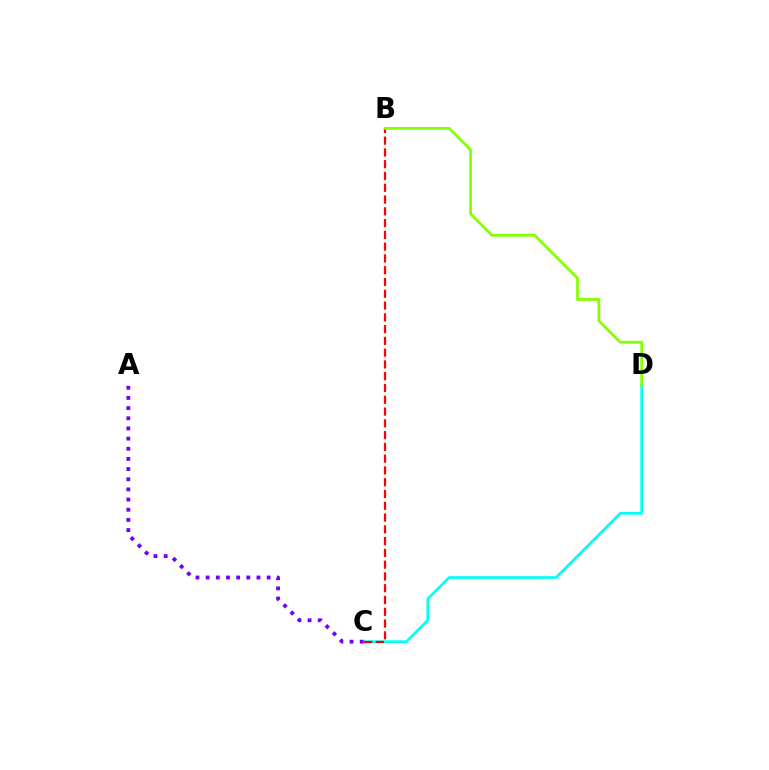{('C', 'D'): [{'color': '#00fff6', 'line_style': 'solid', 'thickness': 1.92}], ('A', 'C'): [{'color': '#7200ff', 'line_style': 'dotted', 'thickness': 2.76}], ('B', 'C'): [{'color': '#ff0000', 'line_style': 'dashed', 'thickness': 1.6}], ('B', 'D'): [{'color': '#84ff00', 'line_style': 'solid', 'thickness': 1.97}]}